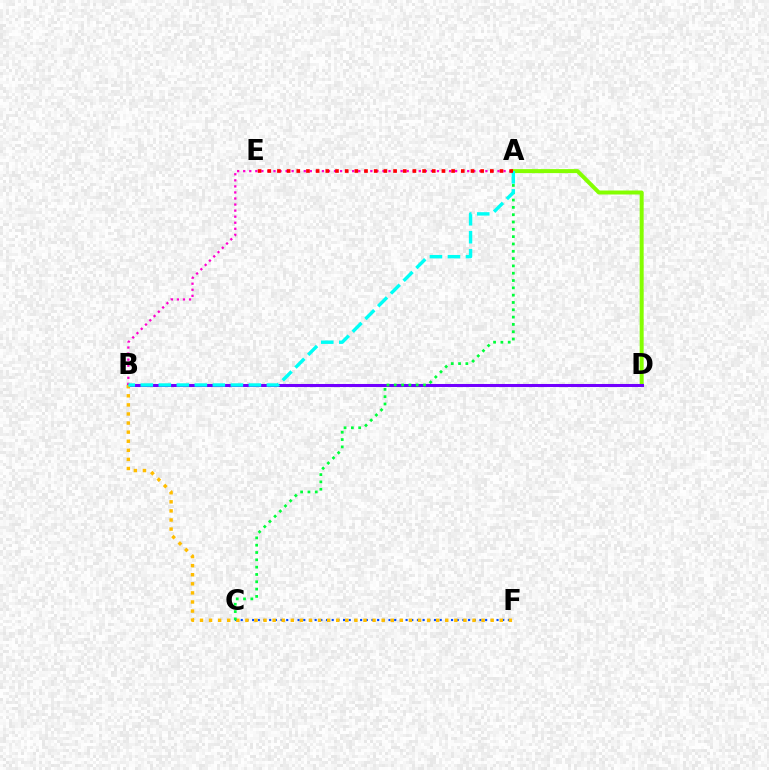{('A', 'D'): [{'color': '#84ff00', 'line_style': 'solid', 'thickness': 2.87}], ('B', 'D'): [{'color': '#7200ff', 'line_style': 'solid', 'thickness': 2.19}], ('C', 'F'): [{'color': '#004bff', 'line_style': 'dotted', 'thickness': 1.54}], ('B', 'F'): [{'color': '#ffbd00', 'line_style': 'dotted', 'thickness': 2.47}], ('A', 'B'): [{'color': '#ff00cf', 'line_style': 'dotted', 'thickness': 1.65}, {'color': '#00fff6', 'line_style': 'dashed', 'thickness': 2.45}], ('A', 'C'): [{'color': '#00ff39', 'line_style': 'dotted', 'thickness': 1.99}], ('A', 'E'): [{'color': '#ff0000', 'line_style': 'dotted', 'thickness': 2.63}]}